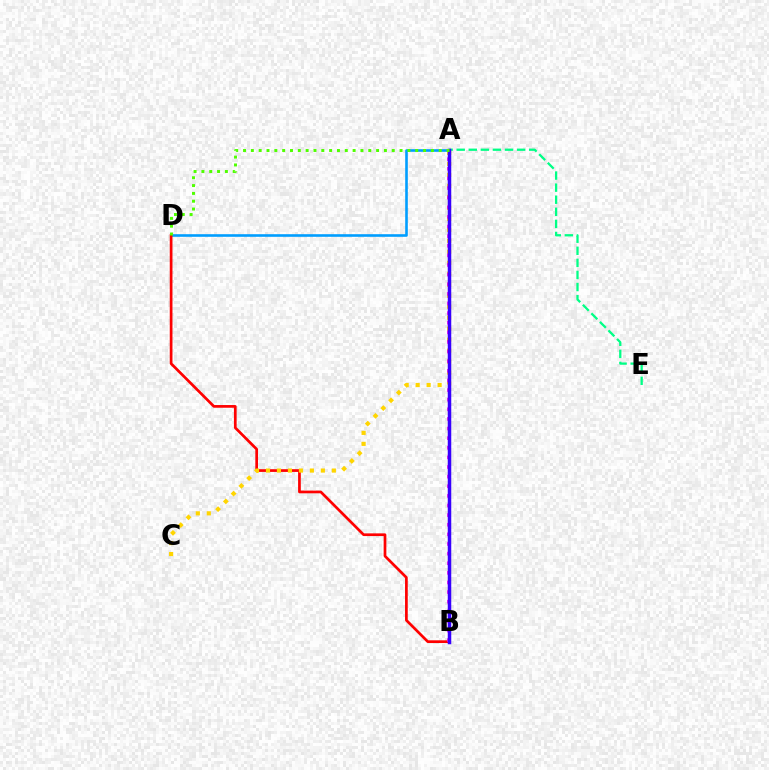{('A', 'D'): [{'color': '#009eff', 'line_style': 'solid', 'thickness': 1.88}, {'color': '#4fff00', 'line_style': 'dotted', 'thickness': 2.13}], ('A', 'E'): [{'color': '#00ff86', 'line_style': 'dashed', 'thickness': 1.64}], ('B', 'D'): [{'color': '#ff0000', 'line_style': 'solid', 'thickness': 1.95}], ('A', 'C'): [{'color': '#ffd500', 'line_style': 'dotted', 'thickness': 2.98}], ('A', 'B'): [{'color': '#ff00ed', 'line_style': 'dotted', 'thickness': 2.61}, {'color': '#3700ff', 'line_style': 'solid', 'thickness': 2.51}]}